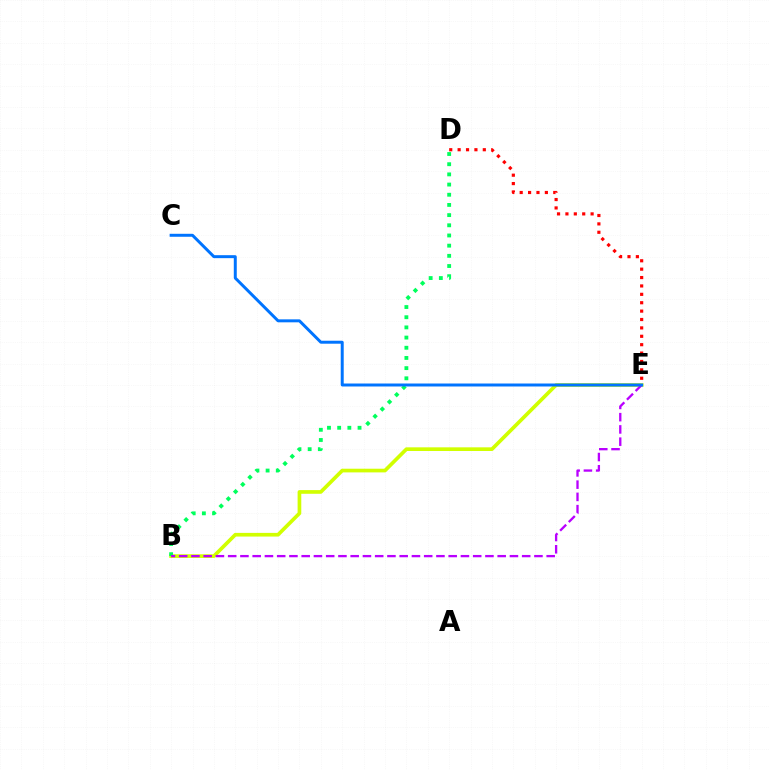{('B', 'E'): [{'color': '#d1ff00', 'line_style': 'solid', 'thickness': 2.65}, {'color': '#b900ff', 'line_style': 'dashed', 'thickness': 1.66}], ('B', 'D'): [{'color': '#00ff5c', 'line_style': 'dotted', 'thickness': 2.77}], ('C', 'E'): [{'color': '#0074ff', 'line_style': 'solid', 'thickness': 2.14}], ('D', 'E'): [{'color': '#ff0000', 'line_style': 'dotted', 'thickness': 2.28}]}